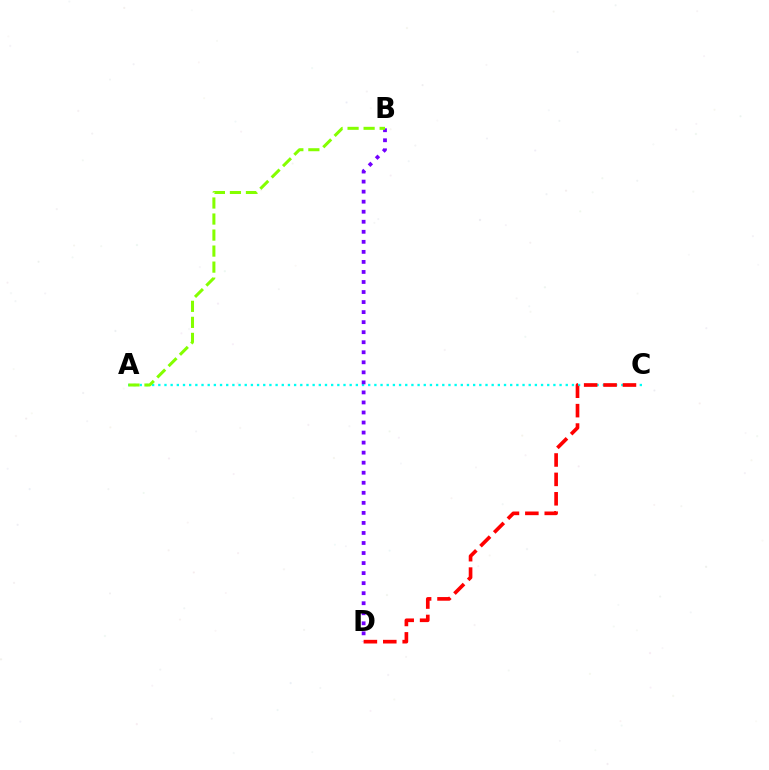{('A', 'C'): [{'color': '#00fff6', 'line_style': 'dotted', 'thickness': 1.68}], ('B', 'D'): [{'color': '#7200ff', 'line_style': 'dotted', 'thickness': 2.73}], ('C', 'D'): [{'color': '#ff0000', 'line_style': 'dashed', 'thickness': 2.64}], ('A', 'B'): [{'color': '#84ff00', 'line_style': 'dashed', 'thickness': 2.18}]}